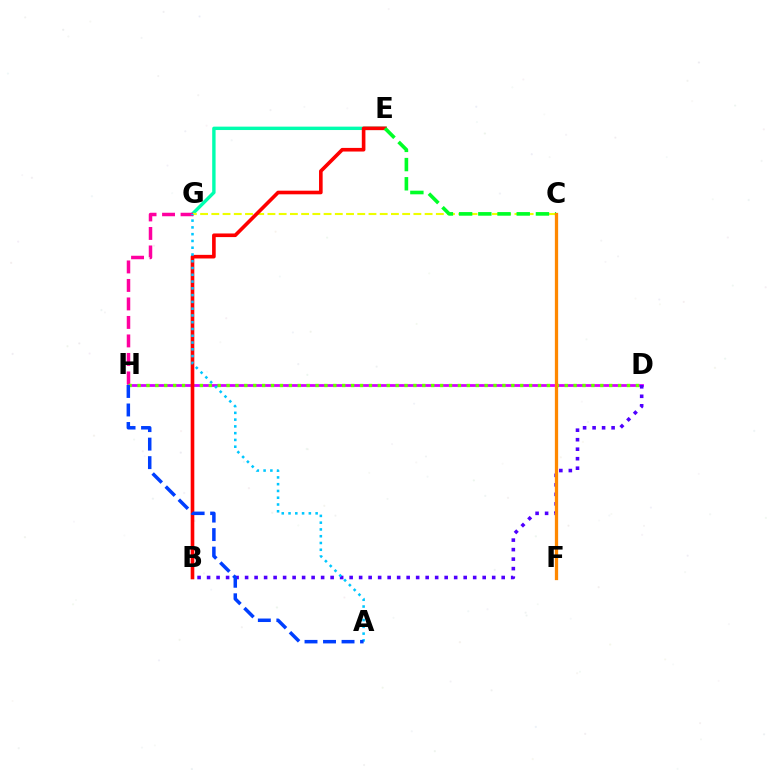{('D', 'H'): [{'color': '#d600ff', 'line_style': 'solid', 'thickness': 2.0}, {'color': '#66ff00', 'line_style': 'dotted', 'thickness': 2.42}], ('E', 'G'): [{'color': '#00ffaf', 'line_style': 'solid', 'thickness': 2.44}], ('G', 'H'): [{'color': '#ff00a0', 'line_style': 'dashed', 'thickness': 2.51}], ('B', 'D'): [{'color': '#4f00ff', 'line_style': 'dotted', 'thickness': 2.58}], ('C', 'G'): [{'color': '#eeff00', 'line_style': 'dashed', 'thickness': 1.52}], ('B', 'E'): [{'color': '#ff0000', 'line_style': 'solid', 'thickness': 2.61}], ('A', 'G'): [{'color': '#00c7ff', 'line_style': 'dotted', 'thickness': 1.84}], ('C', 'E'): [{'color': '#00ff27', 'line_style': 'dashed', 'thickness': 2.61}], ('C', 'F'): [{'color': '#ff8800', 'line_style': 'solid', 'thickness': 2.36}], ('A', 'H'): [{'color': '#003fff', 'line_style': 'dashed', 'thickness': 2.51}]}